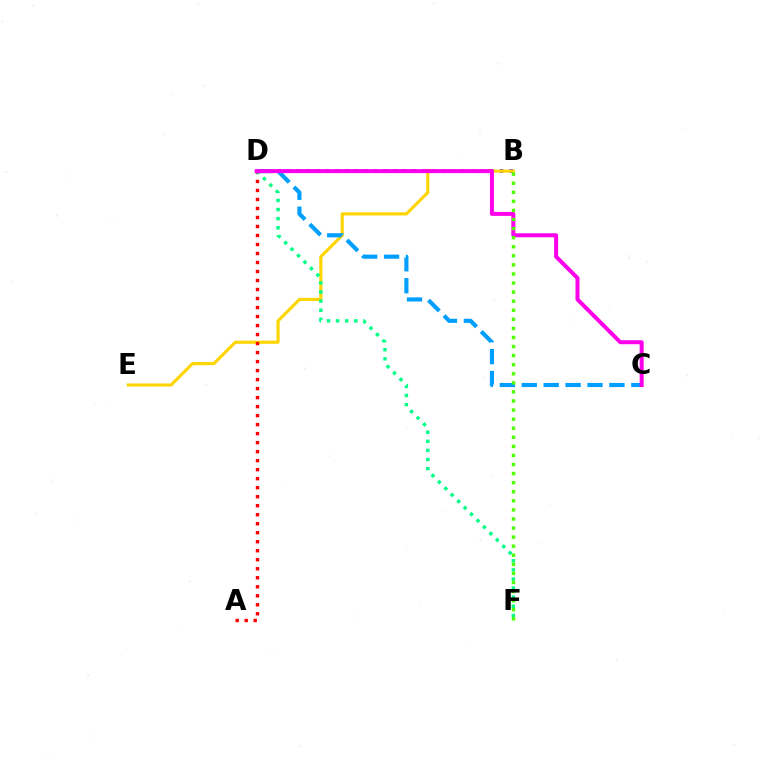{('B', 'D'): [{'color': '#3700ff', 'line_style': 'dotted', 'thickness': 2.63}], ('B', 'E'): [{'color': '#ffd500', 'line_style': 'solid', 'thickness': 2.23}], ('A', 'D'): [{'color': '#ff0000', 'line_style': 'dotted', 'thickness': 2.45}], ('D', 'F'): [{'color': '#00ff86', 'line_style': 'dotted', 'thickness': 2.48}], ('C', 'D'): [{'color': '#009eff', 'line_style': 'dashed', 'thickness': 2.98}, {'color': '#ff00ed', 'line_style': 'solid', 'thickness': 2.88}], ('B', 'F'): [{'color': '#4fff00', 'line_style': 'dotted', 'thickness': 2.47}]}